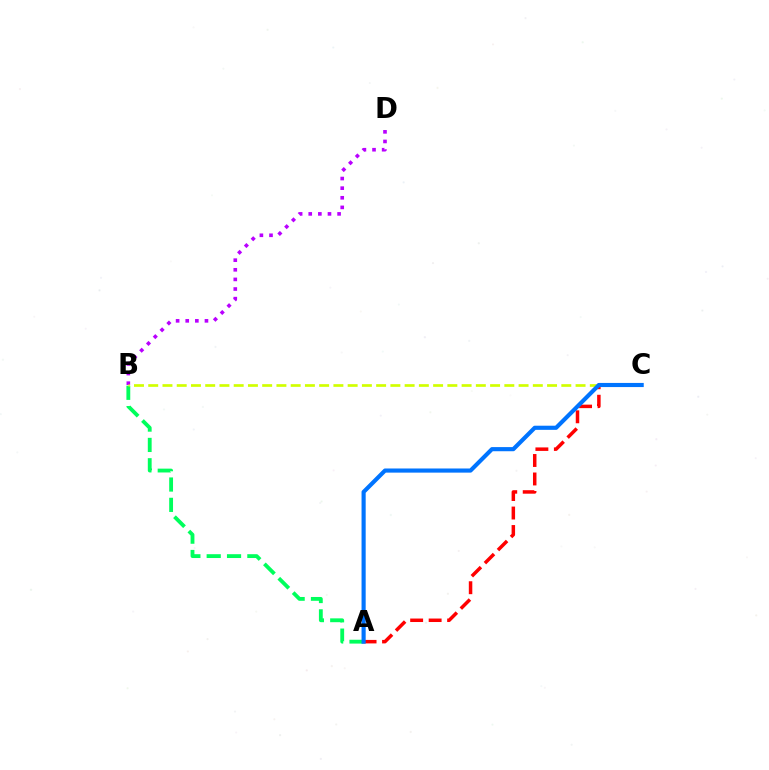{('A', 'B'): [{'color': '#00ff5c', 'line_style': 'dashed', 'thickness': 2.76}], ('B', 'D'): [{'color': '#b900ff', 'line_style': 'dotted', 'thickness': 2.61}], ('B', 'C'): [{'color': '#d1ff00', 'line_style': 'dashed', 'thickness': 1.94}], ('A', 'C'): [{'color': '#ff0000', 'line_style': 'dashed', 'thickness': 2.51}, {'color': '#0074ff', 'line_style': 'solid', 'thickness': 2.98}]}